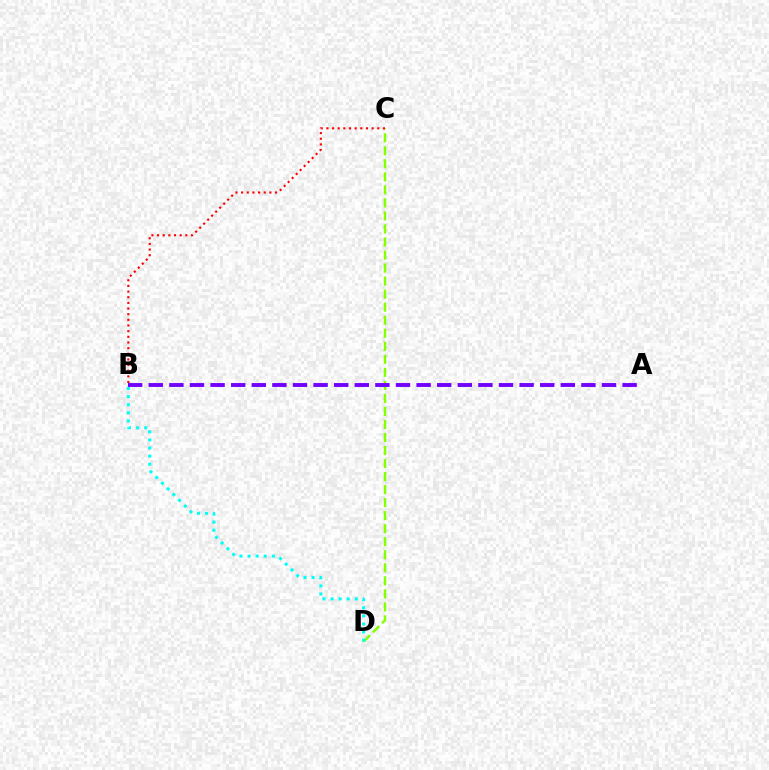{('C', 'D'): [{'color': '#84ff00', 'line_style': 'dashed', 'thickness': 1.77}], ('B', 'C'): [{'color': '#ff0000', 'line_style': 'dotted', 'thickness': 1.54}], ('B', 'D'): [{'color': '#00fff6', 'line_style': 'dotted', 'thickness': 2.2}], ('A', 'B'): [{'color': '#7200ff', 'line_style': 'dashed', 'thickness': 2.8}]}